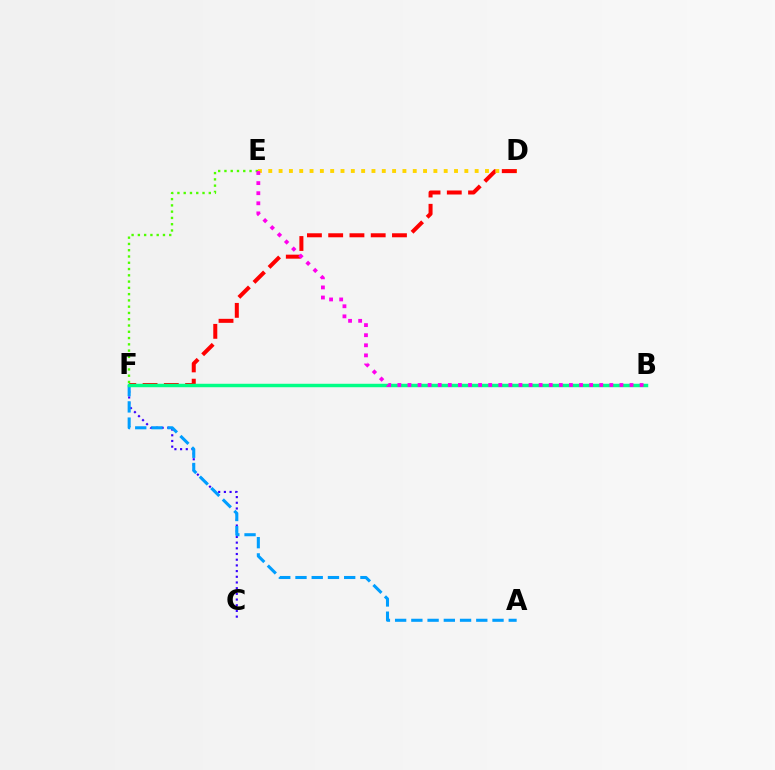{('D', 'E'): [{'color': '#ffd500', 'line_style': 'dotted', 'thickness': 2.8}], ('C', 'F'): [{'color': '#3700ff', 'line_style': 'dotted', 'thickness': 1.55}], ('D', 'F'): [{'color': '#ff0000', 'line_style': 'dashed', 'thickness': 2.89}], ('A', 'F'): [{'color': '#009eff', 'line_style': 'dashed', 'thickness': 2.2}], ('E', 'F'): [{'color': '#4fff00', 'line_style': 'dotted', 'thickness': 1.7}], ('B', 'F'): [{'color': '#00ff86', 'line_style': 'solid', 'thickness': 2.48}], ('B', 'E'): [{'color': '#ff00ed', 'line_style': 'dotted', 'thickness': 2.74}]}